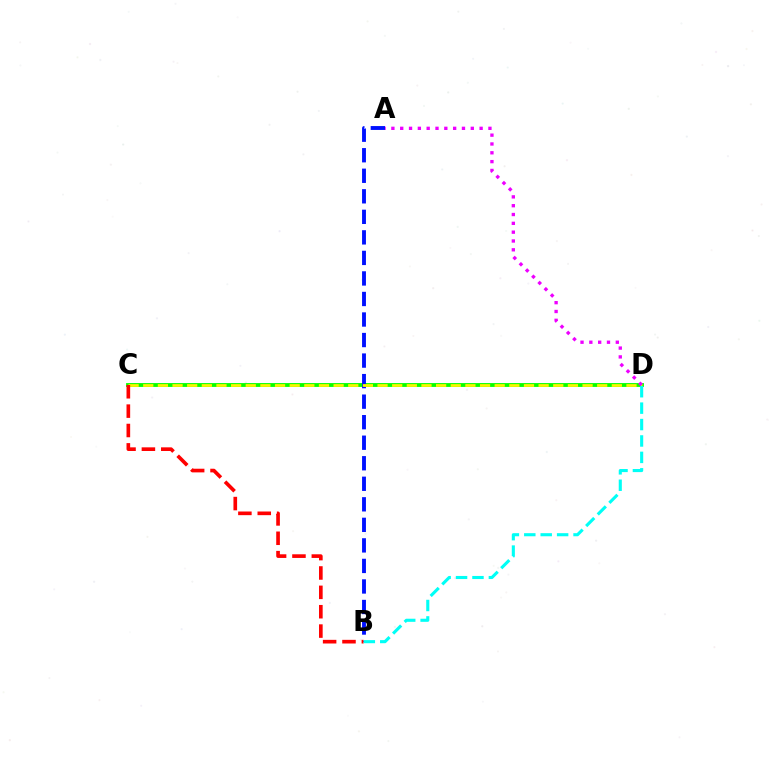{('C', 'D'): [{'color': '#08ff00', 'line_style': 'solid', 'thickness': 2.76}, {'color': '#fcf500', 'line_style': 'dashed', 'thickness': 1.99}], ('A', 'B'): [{'color': '#0010ff', 'line_style': 'dashed', 'thickness': 2.79}], ('B', 'C'): [{'color': '#ff0000', 'line_style': 'dashed', 'thickness': 2.63}], ('A', 'D'): [{'color': '#ee00ff', 'line_style': 'dotted', 'thickness': 2.4}], ('B', 'D'): [{'color': '#00fff6', 'line_style': 'dashed', 'thickness': 2.23}]}